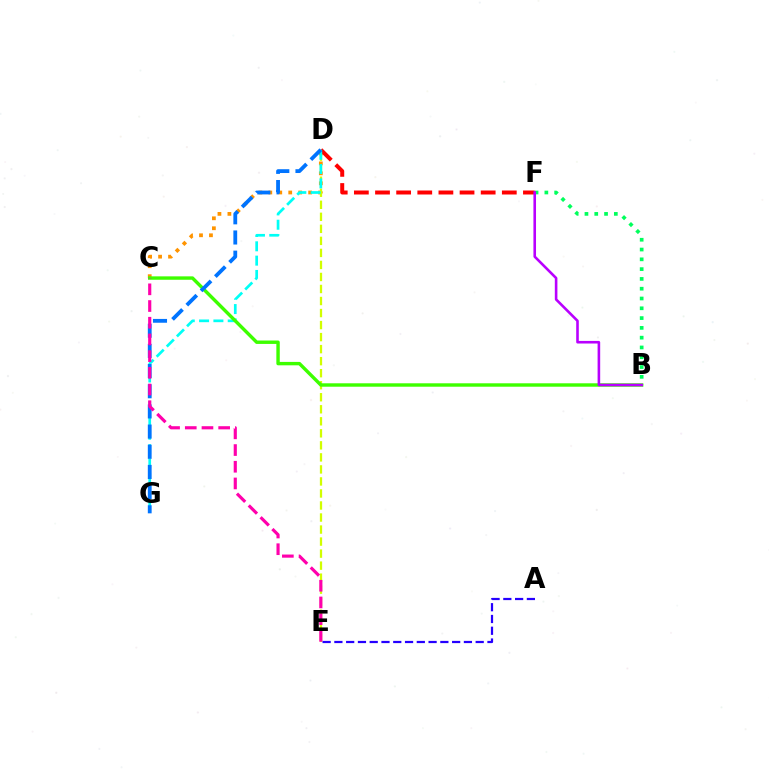{('C', 'D'): [{'color': '#ff9400', 'line_style': 'dotted', 'thickness': 2.71}], ('D', 'E'): [{'color': '#d1ff00', 'line_style': 'dashed', 'thickness': 1.63}], ('D', 'F'): [{'color': '#ff0000', 'line_style': 'dashed', 'thickness': 2.87}], ('D', 'G'): [{'color': '#00fff6', 'line_style': 'dashed', 'thickness': 1.95}, {'color': '#0074ff', 'line_style': 'dashed', 'thickness': 2.74}], ('B', 'F'): [{'color': '#00ff5c', 'line_style': 'dotted', 'thickness': 2.66}, {'color': '#b900ff', 'line_style': 'solid', 'thickness': 1.87}], ('B', 'C'): [{'color': '#3dff00', 'line_style': 'solid', 'thickness': 2.46}], ('C', 'E'): [{'color': '#ff00ac', 'line_style': 'dashed', 'thickness': 2.27}], ('A', 'E'): [{'color': '#2500ff', 'line_style': 'dashed', 'thickness': 1.6}]}